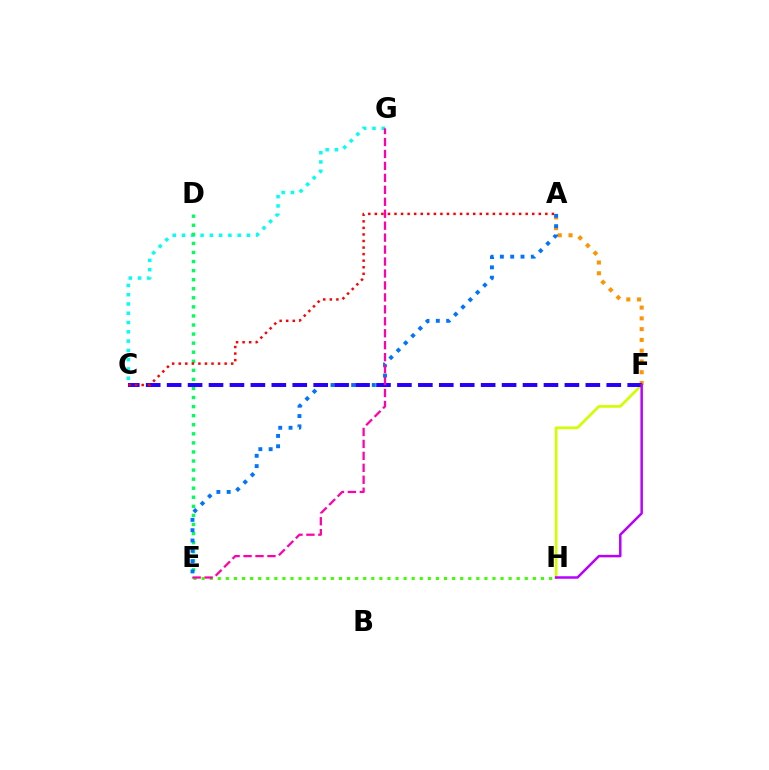{('C', 'G'): [{'color': '#00fff6', 'line_style': 'dotted', 'thickness': 2.52}], ('A', 'F'): [{'color': '#ff9400', 'line_style': 'dotted', 'thickness': 2.93}], ('E', 'H'): [{'color': '#3dff00', 'line_style': 'dotted', 'thickness': 2.2}], ('F', 'H'): [{'color': '#d1ff00', 'line_style': 'solid', 'thickness': 1.94}, {'color': '#b900ff', 'line_style': 'solid', 'thickness': 1.79}], ('D', 'E'): [{'color': '#00ff5c', 'line_style': 'dotted', 'thickness': 2.46}], ('A', 'E'): [{'color': '#0074ff', 'line_style': 'dotted', 'thickness': 2.8}], ('C', 'F'): [{'color': '#2500ff', 'line_style': 'dashed', 'thickness': 2.84}], ('A', 'C'): [{'color': '#ff0000', 'line_style': 'dotted', 'thickness': 1.78}], ('E', 'G'): [{'color': '#ff00ac', 'line_style': 'dashed', 'thickness': 1.62}]}